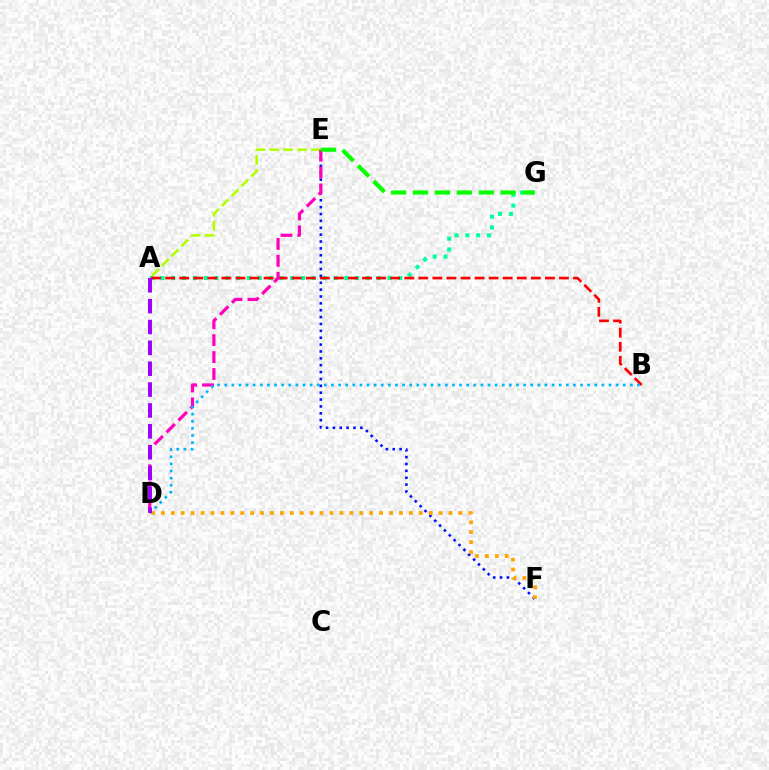{('A', 'G'): [{'color': '#00ff9d', 'line_style': 'dotted', 'thickness': 2.94}], ('E', 'F'): [{'color': '#0010ff', 'line_style': 'dotted', 'thickness': 1.87}], ('A', 'E'): [{'color': '#b3ff00', 'line_style': 'dashed', 'thickness': 1.89}], ('A', 'B'): [{'color': '#ff0000', 'line_style': 'dashed', 'thickness': 1.91}], ('D', 'E'): [{'color': '#ff00bd', 'line_style': 'dashed', 'thickness': 2.3}], ('E', 'G'): [{'color': '#08ff00', 'line_style': 'dashed', 'thickness': 2.98}], ('B', 'D'): [{'color': '#00b5ff', 'line_style': 'dotted', 'thickness': 1.93}], ('D', 'F'): [{'color': '#ffa500', 'line_style': 'dotted', 'thickness': 2.69}], ('A', 'D'): [{'color': '#9b00ff', 'line_style': 'dashed', 'thickness': 2.83}]}